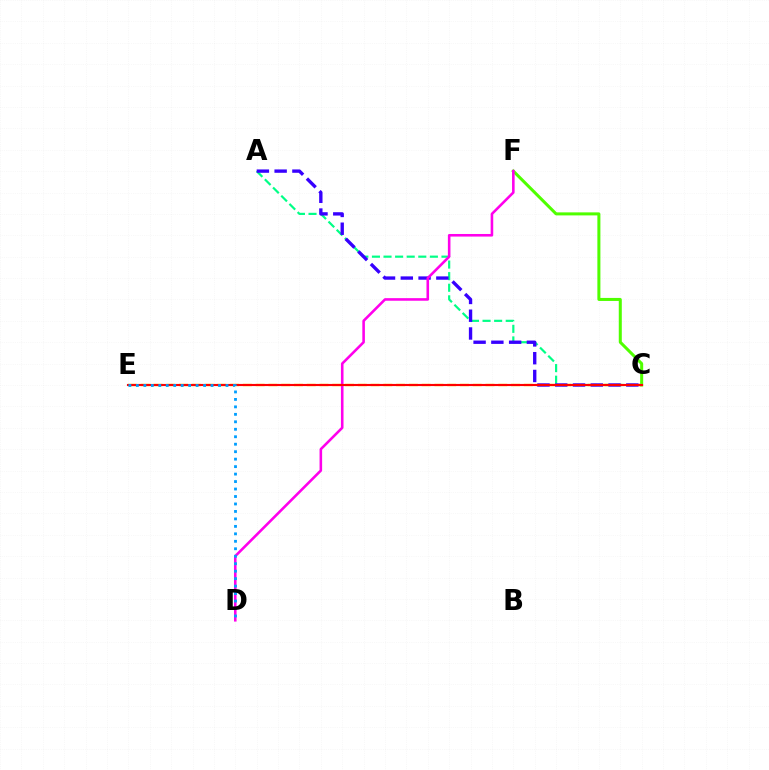{('C', 'F'): [{'color': '#4fff00', 'line_style': 'solid', 'thickness': 2.18}], ('C', 'E'): [{'color': '#ffd500', 'line_style': 'dashed', 'thickness': 1.73}, {'color': '#ff0000', 'line_style': 'solid', 'thickness': 1.53}], ('A', 'C'): [{'color': '#00ff86', 'line_style': 'dashed', 'thickness': 1.57}, {'color': '#3700ff', 'line_style': 'dashed', 'thickness': 2.41}], ('D', 'F'): [{'color': '#ff00ed', 'line_style': 'solid', 'thickness': 1.86}], ('D', 'E'): [{'color': '#009eff', 'line_style': 'dotted', 'thickness': 2.03}]}